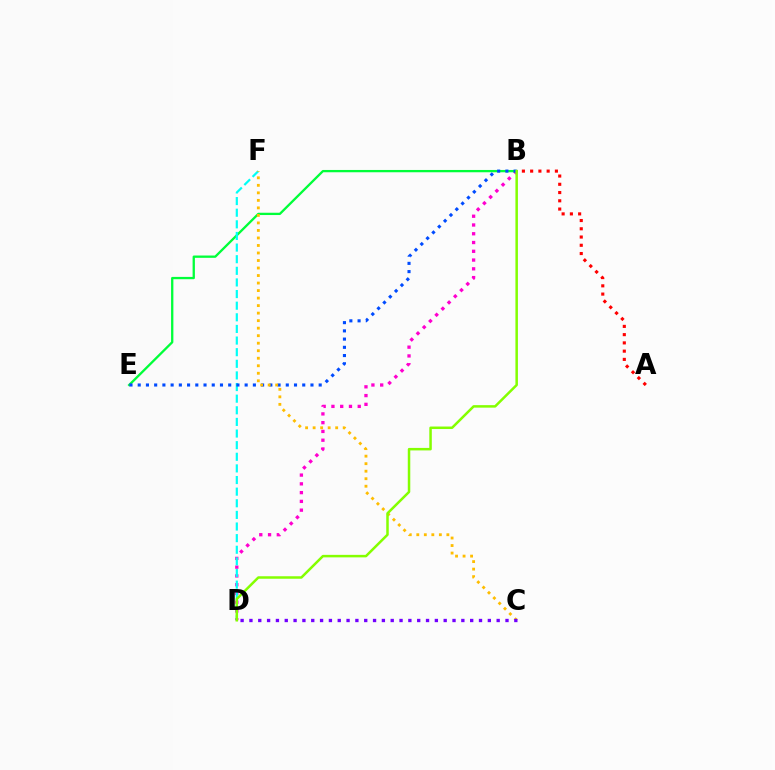{('B', 'D'): [{'color': '#ff00cf', 'line_style': 'dotted', 'thickness': 2.38}, {'color': '#84ff00', 'line_style': 'solid', 'thickness': 1.8}], ('B', 'E'): [{'color': '#00ff39', 'line_style': 'solid', 'thickness': 1.66}, {'color': '#004bff', 'line_style': 'dotted', 'thickness': 2.24}], ('A', 'B'): [{'color': '#ff0000', 'line_style': 'dotted', 'thickness': 2.24}], ('D', 'F'): [{'color': '#00fff6', 'line_style': 'dashed', 'thickness': 1.58}], ('C', 'F'): [{'color': '#ffbd00', 'line_style': 'dotted', 'thickness': 2.04}], ('C', 'D'): [{'color': '#7200ff', 'line_style': 'dotted', 'thickness': 2.4}]}